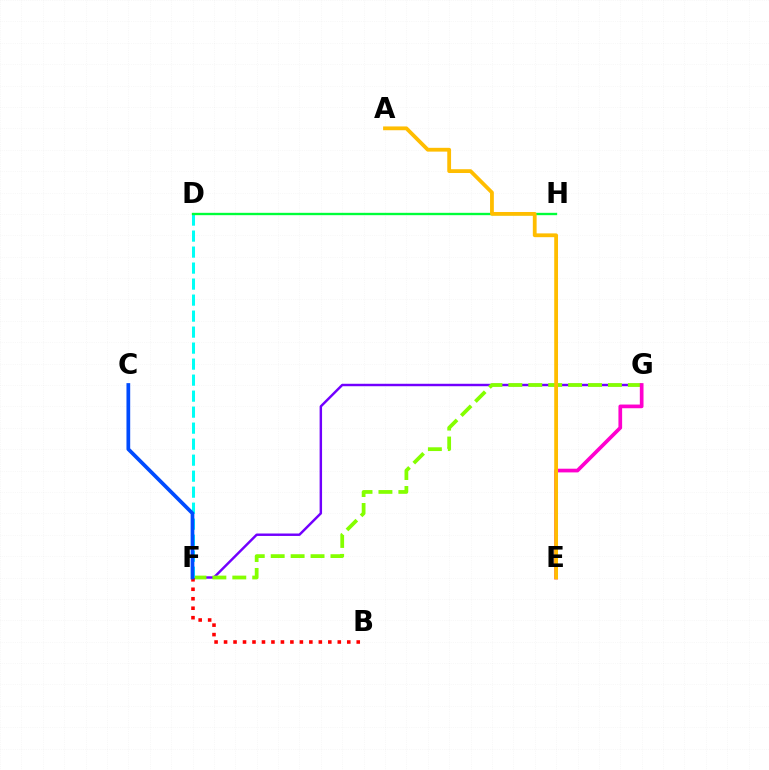{('F', 'G'): [{'color': '#7200ff', 'line_style': 'solid', 'thickness': 1.76}, {'color': '#84ff00', 'line_style': 'dashed', 'thickness': 2.71}], ('D', 'F'): [{'color': '#00fff6', 'line_style': 'dashed', 'thickness': 2.17}], ('B', 'F'): [{'color': '#ff0000', 'line_style': 'dotted', 'thickness': 2.57}], ('D', 'H'): [{'color': '#00ff39', 'line_style': 'solid', 'thickness': 1.69}], ('C', 'F'): [{'color': '#004bff', 'line_style': 'solid', 'thickness': 2.68}], ('E', 'G'): [{'color': '#ff00cf', 'line_style': 'solid', 'thickness': 2.66}], ('A', 'E'): [{'color': '#ffbd00', 'line_style': 'solid', 'thickness': 2.73}]}